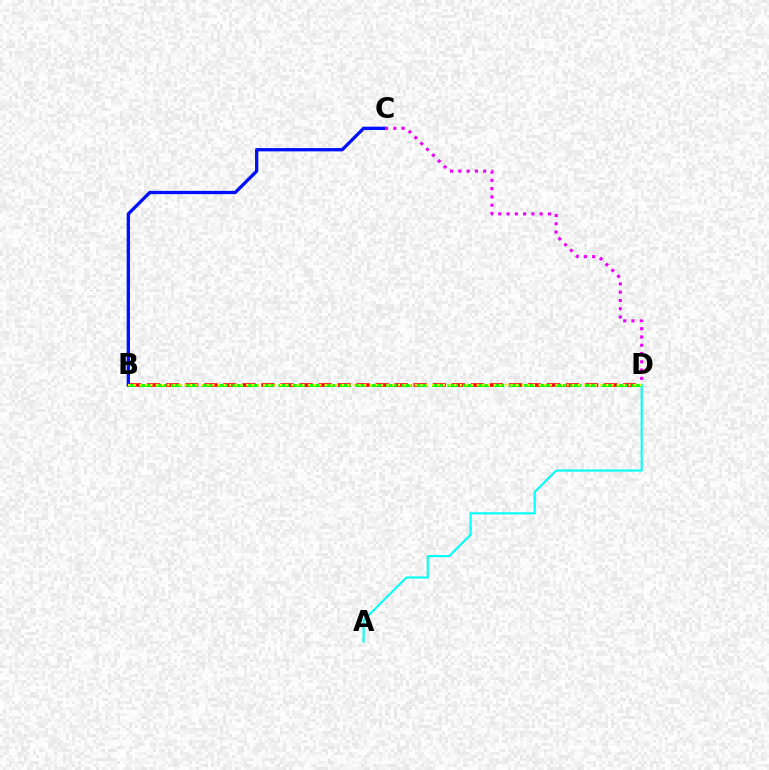{('B', 'D'): [{'color': '#ff0000', 'line_style': 'dashed', 'thickness': 2.59}, {'color': '#08ff00', 'line_style': 'dashed', 'thickness': 2.09}, {'color': '#fcf500', 'line_style': 'dotted', 'thickness': 1.53}], ('B', 'C'): [{'color': '#0010ff', 'line_style': 'solid', 'thickness': 2.38}], ('C', 'D'): [{'color': '#ee00ff', 'line_style': 'dotted', 'thickness': 2.25}], ('A', 'D'): [{'color': '#00fff6', 'line_style': 'solid', 'thickness': 1.52}]}